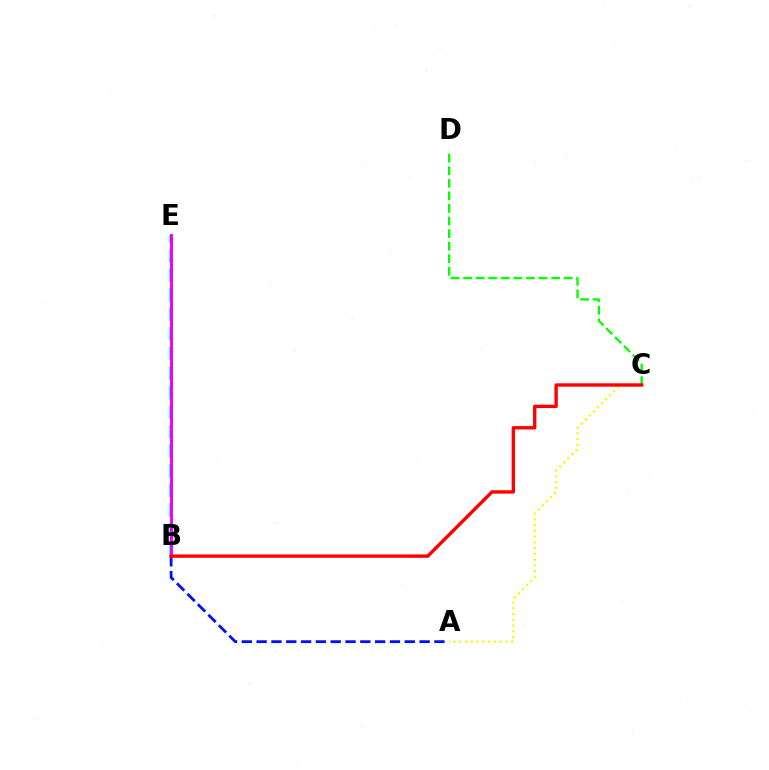{('A', 'B'): [{'color': '#0010ff', 'line_style': 'dashed', 'thickness': 2.01}], ('B', 'E'): [{'color': '#00fff6', 'line_style': 'dashed', 'thickness': 2.66}, {'color': '#ee00ff', 'line_style': 'solid', 'thickness': 2.12}], ('A', 'C'): [{'color': '#fcf500', 'line_style': 'dotted', 'thickness': 1.56}], ('C', 'D'): [{'color': '#08ff00', 'line_style': 'dashed', 'thickness': 1.71}], ('B', 'C'): [{'color': '#ff0000', 'line_style': 'solid', 'thickness': 2.42}]}